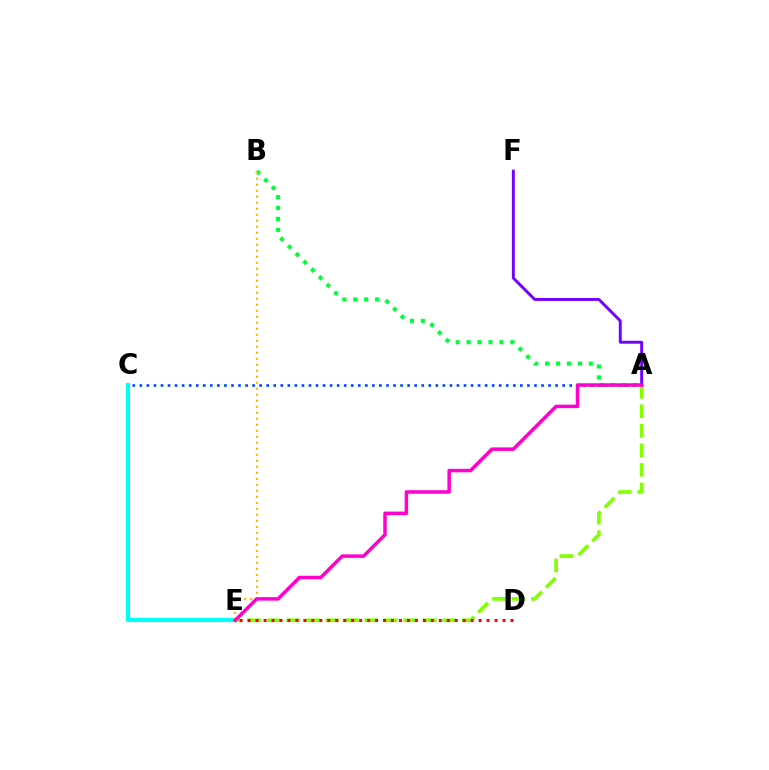{('A', 'C'): [{'color': '#004bff', 'line_style': 'dotted', 'thickness': 1.91}], ('A', 'B'): [{'color': '#00ff39', 'line_style': 'dotted', 'thickness': 2.97}], ('C', 'E'): [{'color': '#00fff6', 'line_style': 'solid', 'thickness': 2.97}], ('A', 'E'): [{'color': '#84ff00', 'line_style': 'dashed', 'thickness': 2.65}, {'color': '#ff00cf', 'line_style': 'solid', 'thickness': 2.52}], ('B', 'E'): [{'color': '#ffbd00', 'line_style': 'dotted', 'thickness': 1.63}], ('A', 'F'): [{'color': '#7200ff', 'line_style': 'solid', 'thickness': 2.1}], ('D', 'E'): [{'color': '#ff0000', 'line_style': 'dotted', 'thickness': 2.16}]}